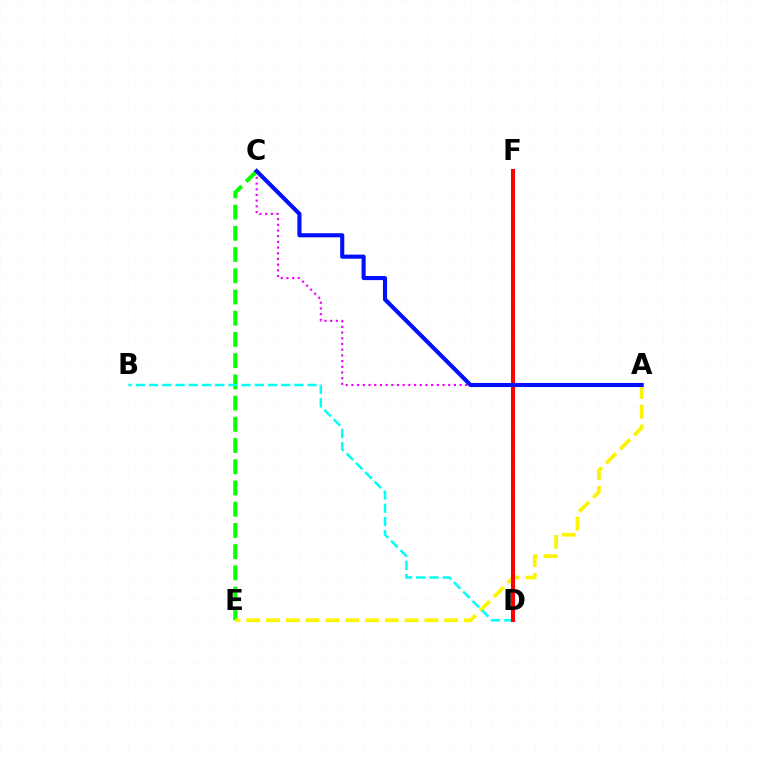{('C', 'E'): [{'color': '#08ff00', 'line_style': 'dashed', 'thickness': 2.88}], ('A', 'E'): [{'color': '#fcf500', 'line_style': 'dashed', 'thickness': 2.69}], ('B', 'D'): [{'color': '#00fff6', 'line_style': 'dashed', 'thickness': 1.79}], ('A', 'C'): [{'color': '#ee00ff', 'line_style': 'dotted', 'thickness': 1.55}, {'color': '#0010ff', 'line_style': 'solid', 'thickness': 2.95}], ('D', 'F'): [{'color': '#ff0000', 'line_style': 'solid', 'thickness': 2.92}]}